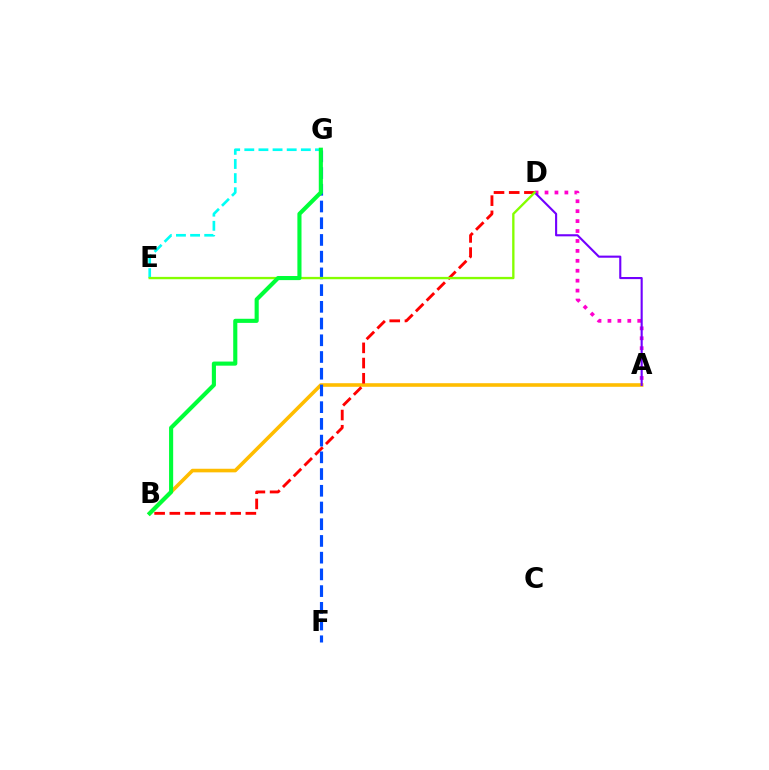{('A', 'B'): [{'color': '#ffbd00', 'line_style': 'solid', 'thickness': 2.59}], ('A', 'D'): [{'color': '#ff00cf', 'line_style': 'dotted', 'thickness': 2.7}, {'color': '#7200ff', 'line_style': 'solid', 'thickness': 1.52}], ('B', 'D'): [{'color': '#ff0000', 'line_style': 'dashed', 'thickness': 2.07}], ('E', 'G'): [{'color': '#00fff6', 'line_style': 'dashed', 'thickness': 1.92}], ('F', 'G'): [{'color': '#004bff', 'line_style': 'dashed', 'thickness': 2.27}], ('D', 'E'): [{'color': '#84ff00', 'line_style': 'solid', 'thickness': 1.69}], ('B', 'G'): [{'color': '#00ff39', 'line_style': 'solid', 'thickness': 2.96}]}